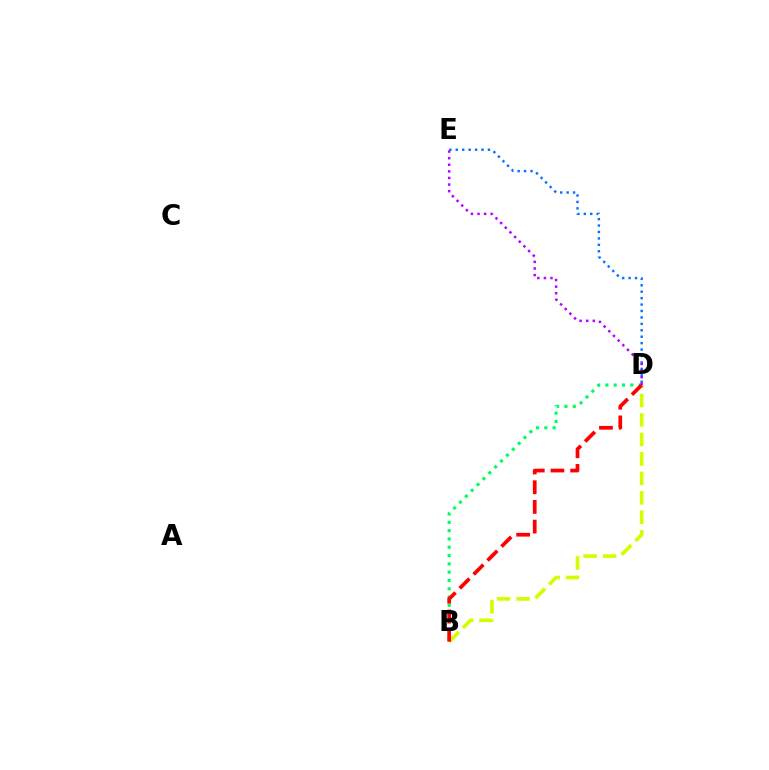{('B', 'D'): [{'color': '#00ff5c', 'line_style': 'dotted', 'thickness': 2.26}, {'color': '#d1ff00', 'line_style': 'dashed', 'thickness': 2.64}, {'color': '#ff0000', 'line_style': 'dashed', 'thickness': 2.68}], ('D', 'E'): [{'color': '#0074ff', 'line_style': 'dotted', 'thickness': 1.75}, {'color': '#b900ff', 'line_style': 'dotted', 'thickness': 1.79}]}